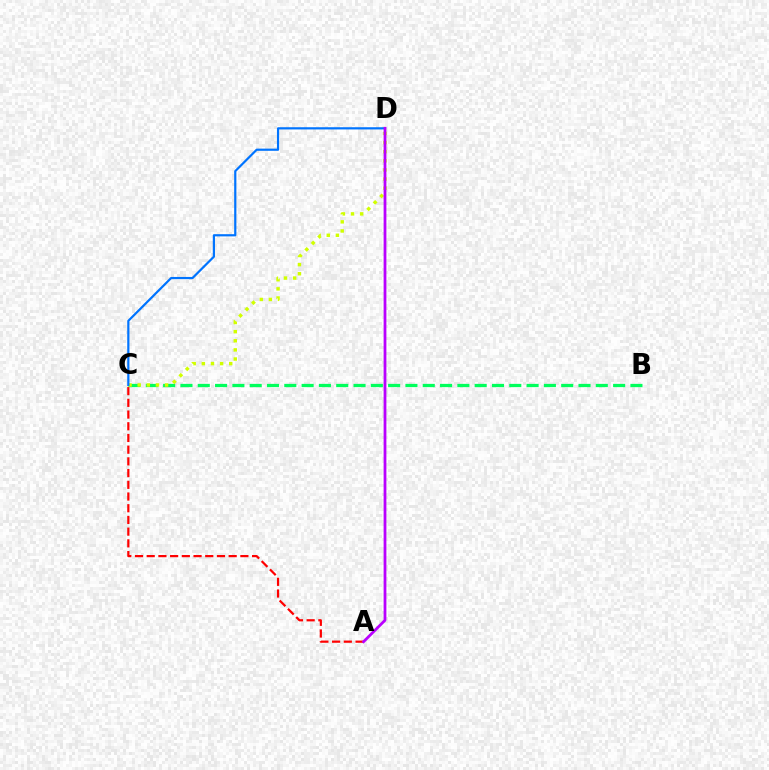{('A', 'C'): [{'color': '#ff0000', 'line_style': 'dashed', 'thickness': 1.59}], ('B', 'C'): [{'color': '#00ff5c', 'line_style': 'dashed', 'thickness': 2.35}], ('C', 'D'): [{'color': '#d1ff00', 'line_style': 'dotted', 'thickness': 2.48}, {'color': '#0074ff', 'line_style': 'solid', 'thickness': 1.59}], ('A', 'D'): [{'color': '#b900ff', 'line_style': 'solid', 'thickness': 2.0}]}